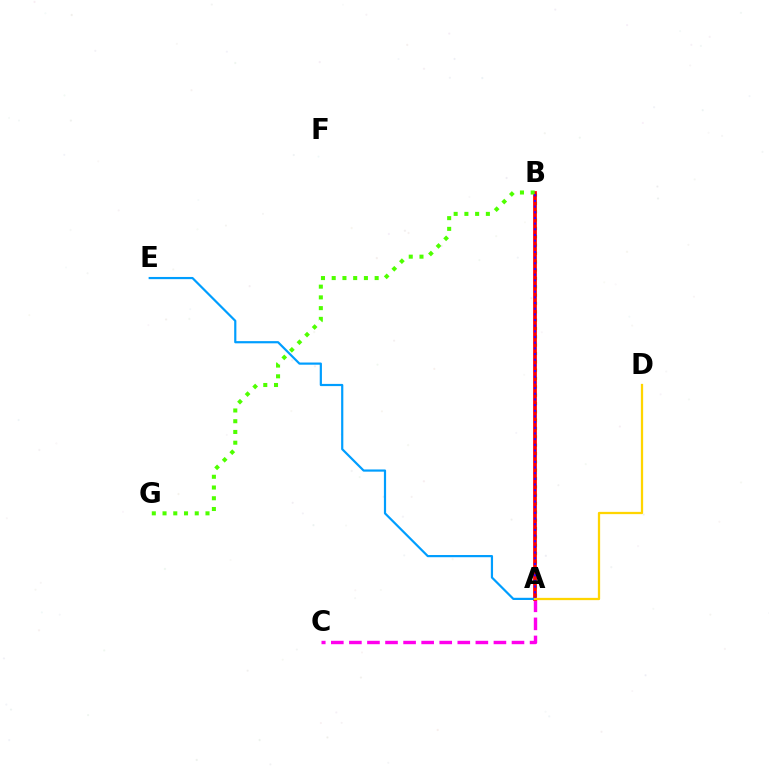{('A', 'B'): [{'color': '#00ff86', 'line_style': 'dotted', 'thickness': 2.27}, {'color': '#ff0000', 'line_style': 'solid', 'thickness': 2.69}, {'color': '#3700ff', 'line_style': 'dotted', 'thickness': 1.54}], ('A', 'C'): [{'color': '#ff00ed', 'line_style': 'dashed', 'thickness': 2.45}], ('A', 'E'): [{'color': '#009eff', 'line_style': 'solid', 'thickness': 1.58}], ('B', 'G'): [{'color': '#4fff00', 'line_style': 'dotted', 'thickness': 2.92}], ('A', 'D'): [{'color': '#ffd500', 'line_style': 'solid', 'thickness': 1.63}]}